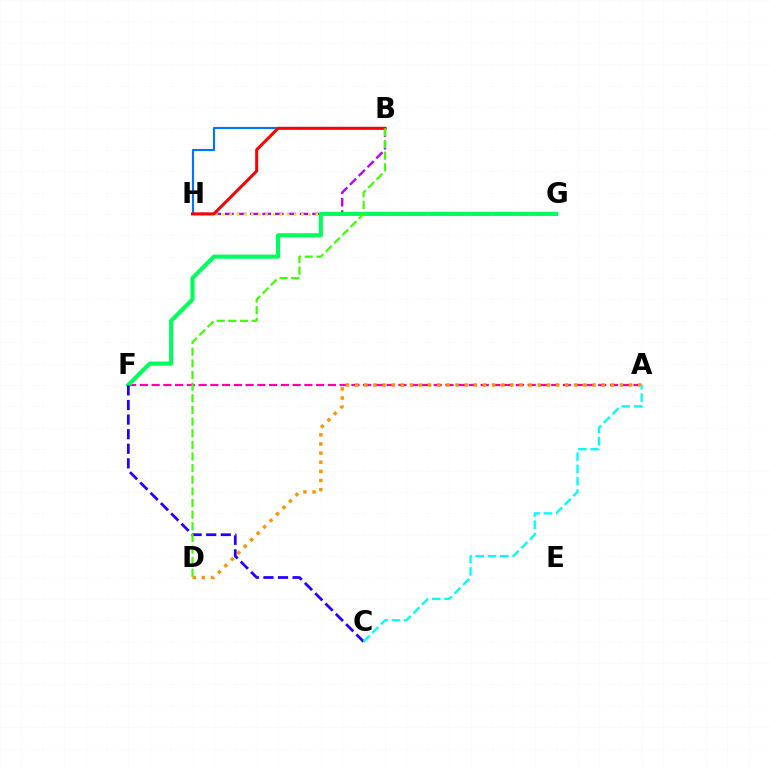{('B', 'H'): [{'color': '#b900ff', 'line_style': 'dashed', 'thickness': 1.69}, {'color': '#0074ff', 'line_style': 'solid', 'thickness': 1.53}, {'color': '#ff0000', 'line_style': 'solid', 'thickness': 2.18}], ('G', 'H'): [{'color': '#d1ff00', 'line_style': 'dotted', 'thickness': 1.95}], ('A', 'F'): [{'color': '#ff00ac', 'line_style': 'dashed', 'thickness': 1.6}], ('A', 'D'): [{'color': '#ff9400', 'line_style': 'dotted', 'thickness': 2.48}], ('F', 'G'): [{'color': '#00ff5c', 'line_style': 'solid', 'thickness': 2.97}], ('C', 'F'): [{'color': '#2500ff', 'line_style': 'dashed', 'thickness': 1.98}], ('A', 'C'): [{'color': '#00fff6', 'line_style': 'dashed', 'thickness': 1.67}], ('B', 'D'): [{'color': '#3dff00', 'line_style': 'dashed', 'thickness': 1.58}]}